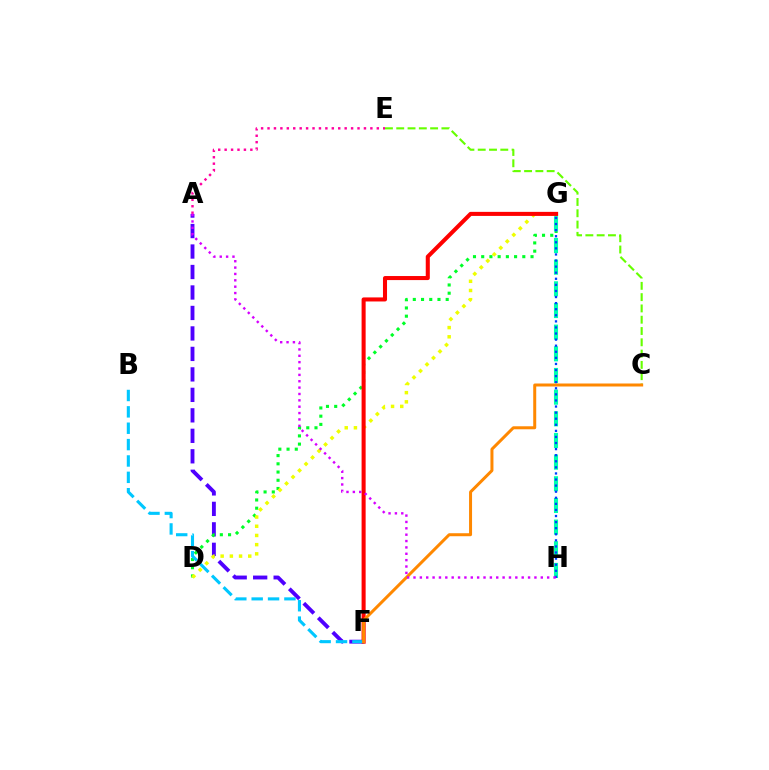{('A', 'F'): [{'color': '#4f00ff', 'line_style': 'dashed', 'thickness': 2.78}], ('D', 'G'): [{'color': '#00ff27', 'line_style': 'dotted', 'thickness': 2.23}, {'color': '#eeff00', 'line_style': 'dotted', 'thickness': 2.5}], ('G', 'H'): [{'color': '#00ffaf', 'line_style': 'dashed', 'thickness': 2.94}, {'color': '#003fff', 'line_style': 'dotted', 'thickness': 1.65}], ('C', 'E'): [{'color': '#66ff00', 'line_style': 'dashed', 'thickness': 1.53}], ('F', 'G'): [{'color': '#ff0000', 'line_style': 'solid', 'thickness': 2.92}], ('B', 'F'): [{'color': '#00c7ff', 'line_style': 'dashed', 'thickness': 2.22}], ('A', 'E'): [{'color': '#ff00a0', 'line_style': 'dotted', 'thickness': 1.75}], ('C', 'F'): [{'color': '#ff8800', 'line_style': 'solid', 'thickness': 2.16}], ('A', 'H'): [{'color': '#d600ff', 'line_style': 'dotted', 'thickness': 1.73}]}